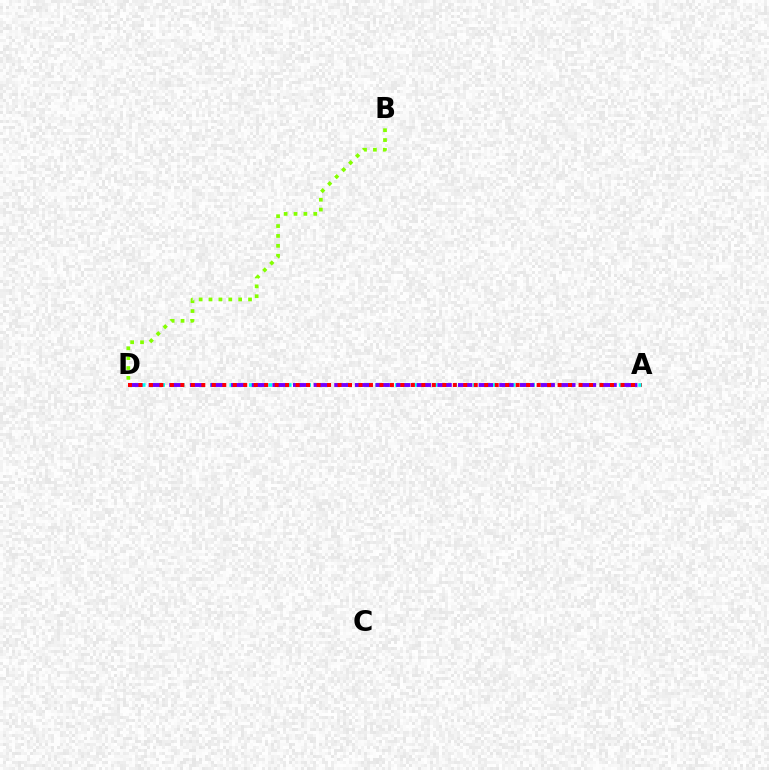{('A', 'D'): [{'color': '#00fff6', 'line_style': 'dotted', 'thickness': 2.64}, {'color': '#7200ff', 'line_style': 'dashed', 'thickness': 2.8}, {'color': '#ff0000', 'line_style': 'dotted', 'thickness': 2.85}], ('B', 'D'): [{'color': '#84ff00', 'line_style': 'dotted', 'thickness': 2.68}]}